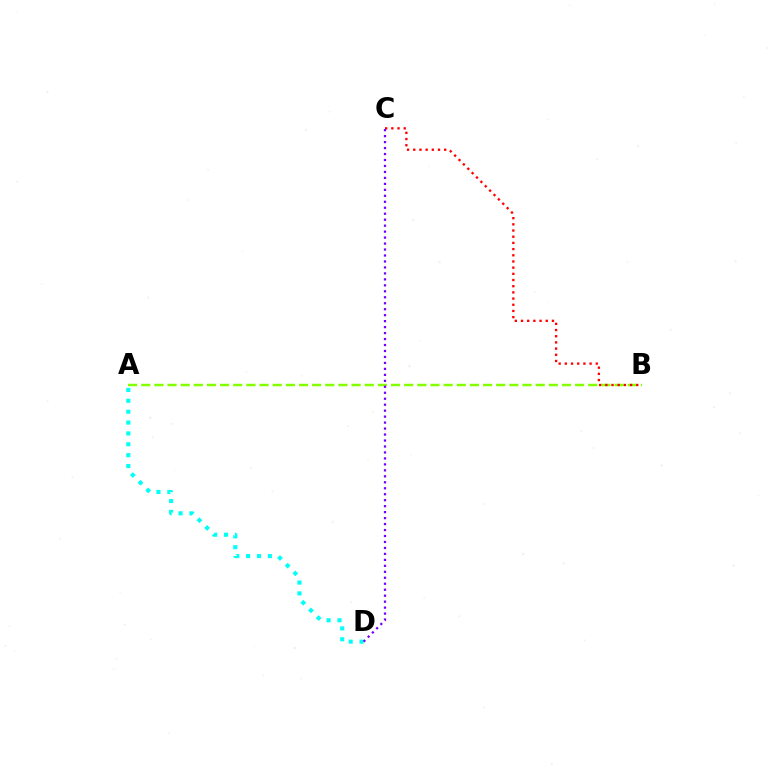{('A', 'D'): [{'color': '#00fff6', 'line_style': 'dotted', 'thickness': 2.95}], ('A', 'B'): [{'color': '#84ff00', 'line_style': 'dashed', 'thickness': 1.79}], ('B', 'C'): [{'color': '#ff0000', 'line_style': 'dotted', 'thickness': 1.68}], ('C', 'D'): [{'color': '#7200ff', 'line_style': 'dotted', 'thickness': 1.62}]}